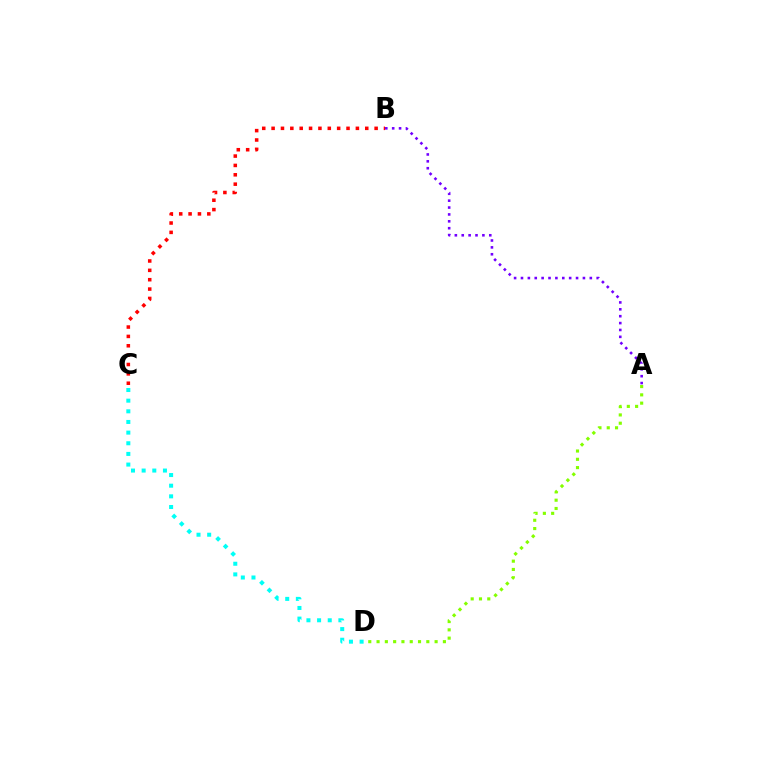{('B', 'C'): [{'color': '#ff0000', 'line_style': 'dotted', 'thickness': 2.54}], ('A', 'D'): [{'color': '#84ff00', 'line_style': 'dotted', 'thickness': 2.25}], ('C', 'D'): [{'color': '#00fff6', 'line_style': 'dotted', 'thickness': 2.89}], ('A', 'B'): [{'color': '#7200ff', 'line_style': 'dotted', 'thickness': 1.87}]}